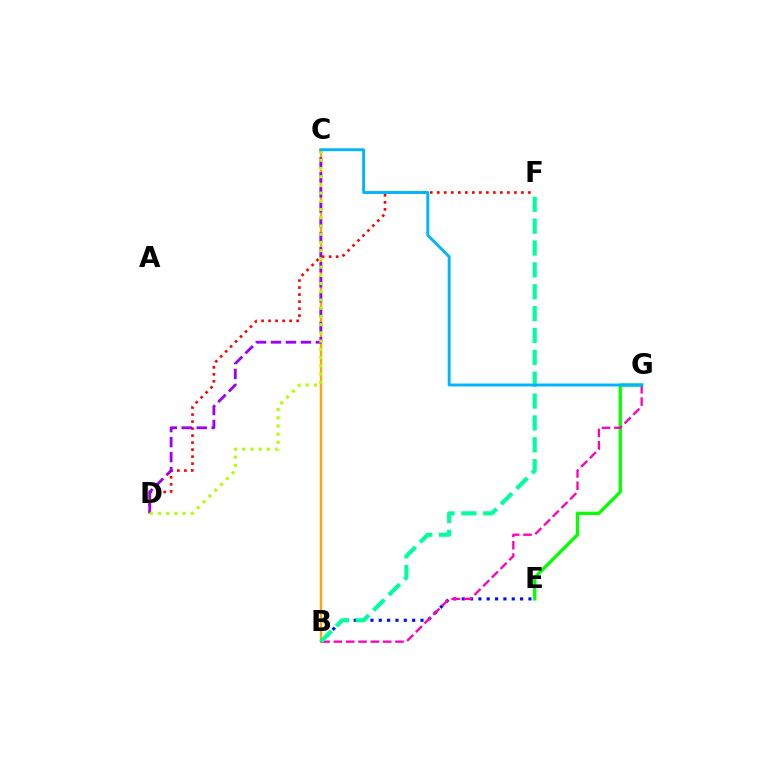{('E', 'G'): [{'color': '#08ff00', 'line_style': 'solid', 'thickness': 2.39}], ('B', 'C'): [{'color': '#ffa500', 'line_style': 'solid', 'thickness': 1.7}], ('B', 'E'): [{'color': '#0010ff', 'line_style': 'dotted', 'thickness': 2.27}], ('D', 'F'): [{'color': '#ff0000', 'line_style': 'dotted', 'thickness': 1.91}], ('C', 'D'): [{'color': '#9b00ff', 'line_style': 'dashed', 'thickness': 2.03}, {'color': '#b3ff00', 'line_style': 'dotted', 'thickness': 2.23}], ('B', 'G'): [{'color': '#ff00bd', 'line_style': 'dashed', 'thickness': 1.67}], ('B', 'F'): [{'color': '#00ff9d', 'line_style': 'dashed', 'thickness': 2.97}], ('C', 'G'): [{'color': '#00b5ff', 'line_style': 'solid', 'thickness': 2.09}]}